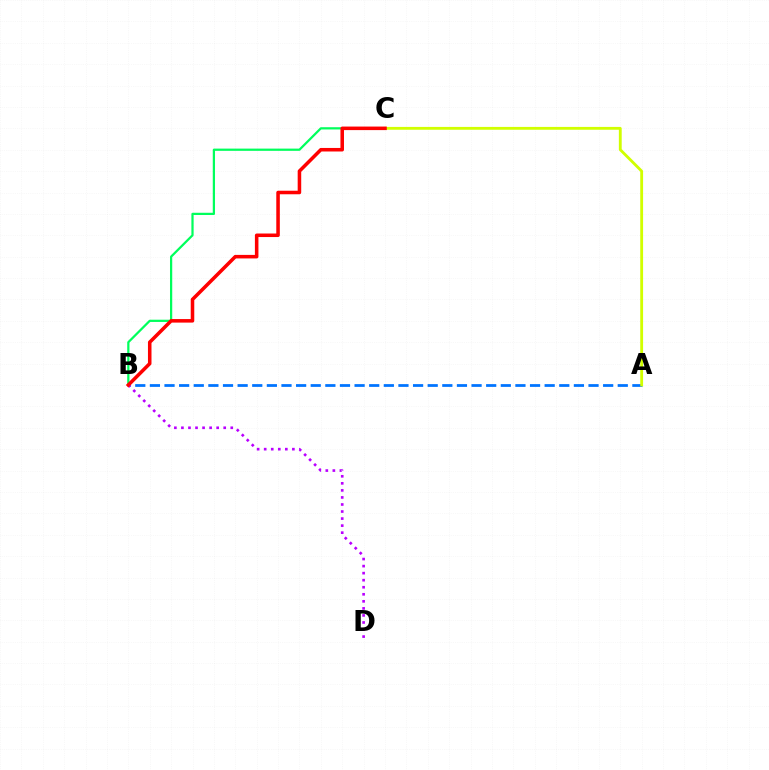{('A', 'B'): [{'color': '#0074ff', 'line_style': 'dashed', 'thickness': 1.99}], ('B', 'C'): [{'color': '#00ff5c', 'line_style': 'solid', 'thickness': 1.61}, {'color': '#ff0000', 'line_style': 'solid', 'thickness': 2.55}], ('A', 'C'): [{'color': '#d1ff00', 'line_style': 'solid', 'thickness': 2.05}], ('B', 'D'): [{'color': '#b900ff', 'line_style': 'dotted', 'thickness': 1.91}]}